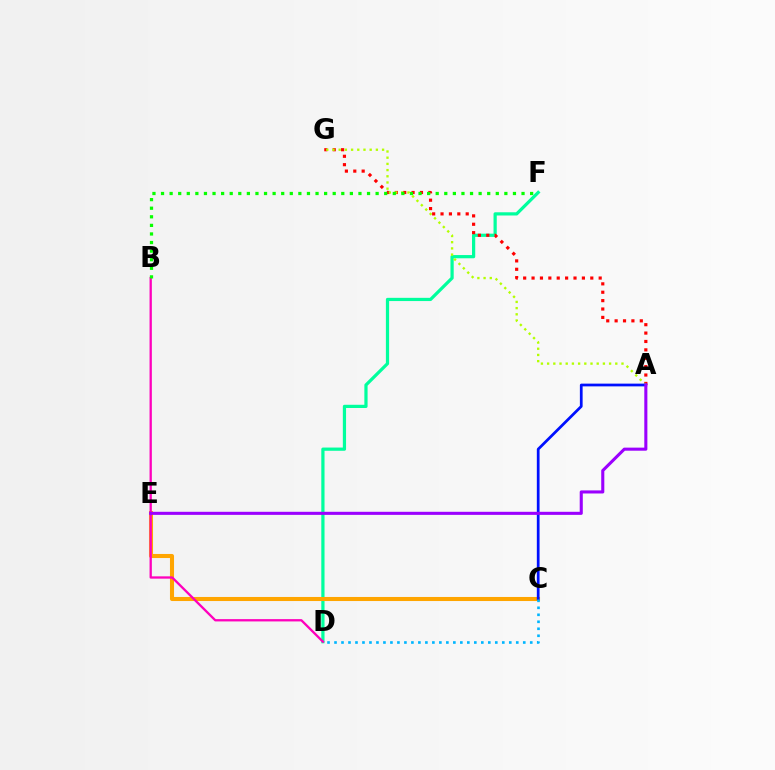{('D', 'F'): [{'color': '#00ff9d', 'line_style': 'solid', 'thickness': 2.32}], ('A', 'G'): [{'color': '#ff0000', 'line_style': 'dotted', 'thickness': 2.28}, {'color': '#b3ff00', 'line_style': 'dotted', 'thickness': 1.68}], ('C', 'E'): [{'color': '#ffa500', 'line_style': 'solid', 'thickness': 2.93}], ('B', 'D'): [{'color': '#ff00bd', 'line_style': 'solid', 'thickness': 1.66}], ('A', 'C'): [{'color': '#0010ff', 'line_style': 'solid', 'thickness': 1.97}], ('C', 'D'): [{'color': '#00b5ff', 'line_style': 'dotted', 'thickness': 1.9}], ('B', 'F'): [{'color': '#08ff00', 'line_style': 'dotted', 'thickness': 2.33}], ('A', 'E'): [{'color': '#9b00ff', 'line_style': 'solid', 'thickness': 2.22}]}